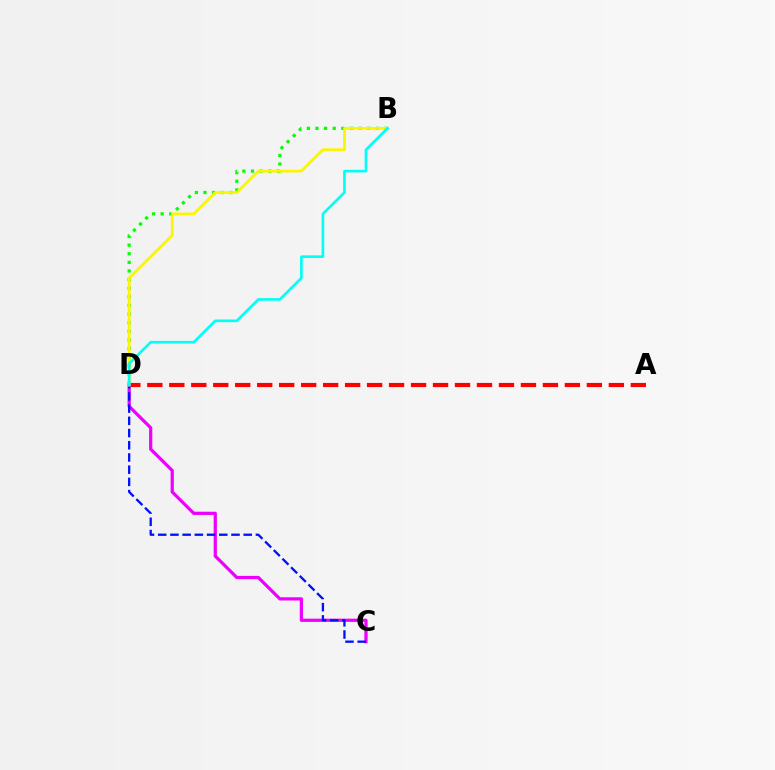{('B', 'D'): [{'color': '#08ff00', 'line_style': 'dotted', 'thickness': 2.34}, {'color': '#fcf500', 'line_style': 'solid', 'thickness': 1.96}, {'color': '#00fff6', 'line_style': 'solid', 'thickness': 1.9}], ('A', 'D'): [{'color': '#ff0000', 'line_style': 'dashed', 'thickness': 2.99}], ('C', 'D'): [{'color': '#ee00ff', 'line_style': 'solid', 'thickness': 2.33}, {'color': '#0010ff', 'line_style': 'dashed', 'thickness': 1.66}]}